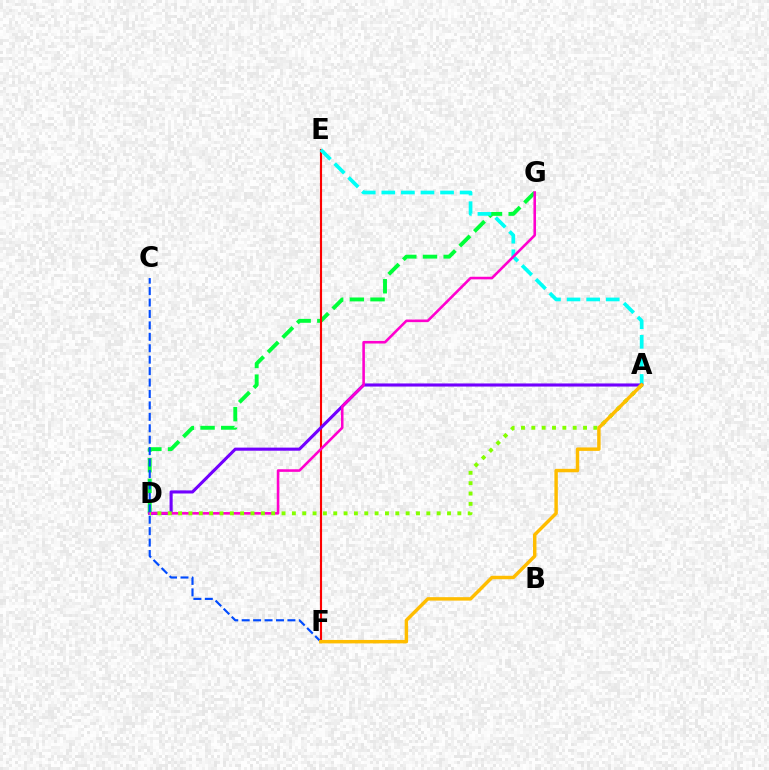{('D', 'G'): [{'color': '#00ff39', 'line_style': 'dashed', 'thickness': 2.81}, {'color': '#ff00cf', 'line_style': 'solid', 'thickness': 1.86}], ('E', 'F'): [{'color': '#ff0000', 'line_style': 'solid', 'thickness': 1.53}], ('A', 'E'): [{'color': '#00fff6', 'line_style': 'dashed', 'thickness': 2.66}], ('A', 'D'): [{'color': '#7200ff', 'line_style': 'solid', 'thickness': 2.23}, {'color': '#84ff00', 'line_style': 'dotted', 'thickness': 2.81}], ('C', 'F'): [{'color': '#004bff', 'line_style': 'dashed', 'thickness': 1.55}], ('A', 'F'): [{'color': '#ffbd00', 'line_style': 'solid', 'thickness': 2.48}]}